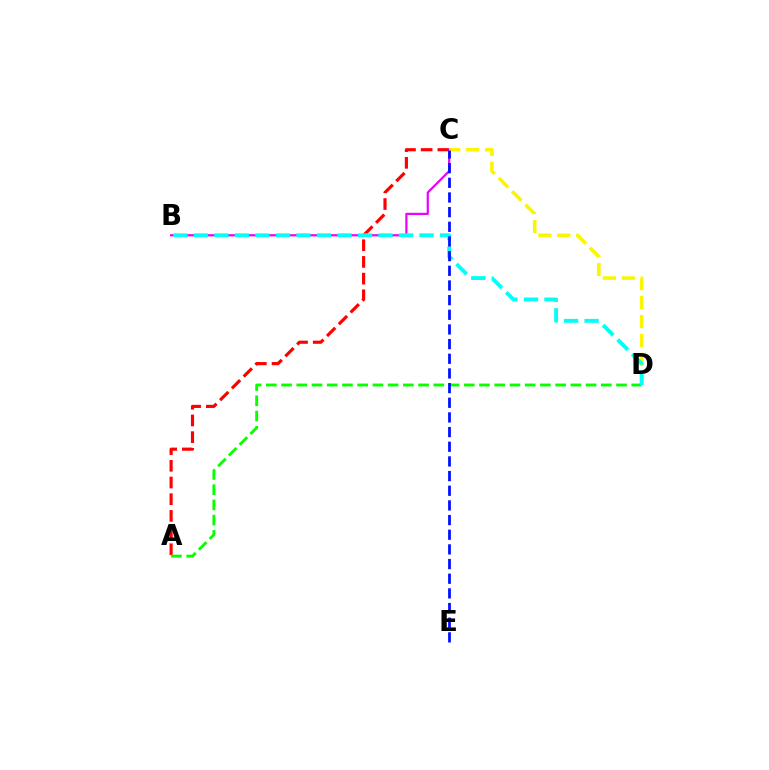{('A', 'C'): [{'color': '#ff0000', 'line_style': 'dashed', 'thickness': 2.27}], ('B', 'C'): [{'color': '#ee00ff', 'line_style': 'solid', 'thickness': 1.59}], ('C', 'D'): [{'color': '#fcf500', 'line_style': 'dashed', 'thickness': 2.57}], ('A', 'D'): [{'color': '#08ff00', 'line_style': 'dashed', 'thickness': 2.07}], ('B', 'D'): [{'color': '#00fff6', 'line_style': 'dashed', 'thickness': 2.79}], ('C', 'E'): [{'color': '#0010ff', 'line_style': 'dashed', 'thickness': 1.99}]}